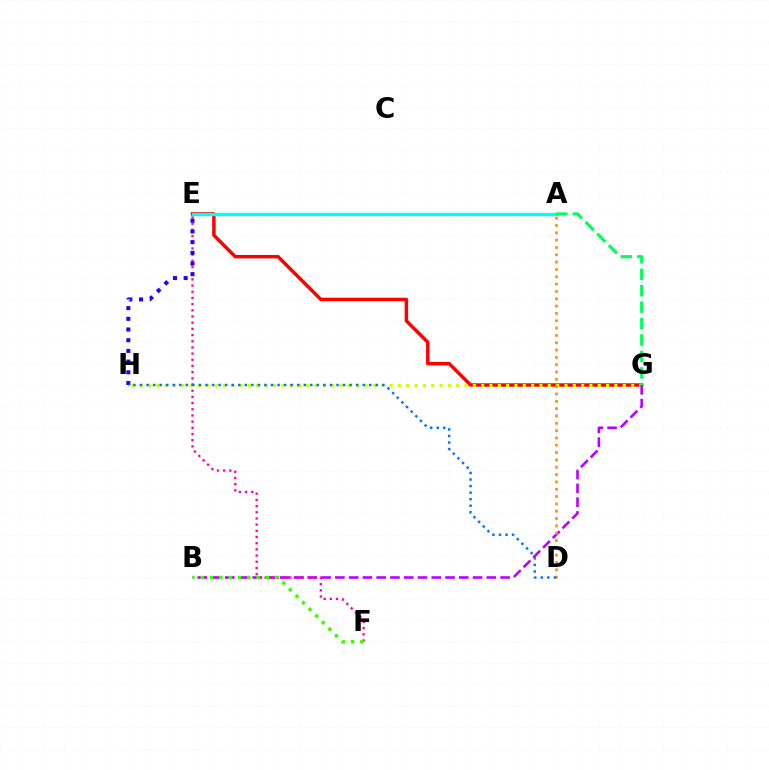{('E', 'G'): [{'color': '#ff0000', 'line_style': 'solid', 'thickness': 2.49}], ('G', 'H'): [{'color': '#d1ff00', 'line_style': 'dotted', 'thickness': 2.26}], ('A', 'E'): [{'color': '#00fff6', 'line_style': 'solid', 'thickness': 2.39}], ('A', 'G'): [{'color': '#00ff5c', 'line_style': 'dashed', 'thickness': 2.23}], ('B', 'G'): [{'color': '#b900ff', 'line_style': 'dashed', 'thickness': 1.87}], ('E', 'F'): [{'color': '#ff00ac', 'line_style': 'dotted', 'thickness': 1.68}], ('E', 'H'): [{'color': '#2500ff', 'line_style': 'dotted', 'thickness': 2.91}], ('A', 'D'): [{'color': '#ff9400', 'line_style': 'dotted', 'thickness': 1.99}], ('B', 'F'): [{'color': '#3dff00', 'line_style': 'dotted', 'thickness': 2.53}], ('D', 'H'): [{'color': '#0074ff', 'line_style': 'dotted', 'thickness': 1.78}]}